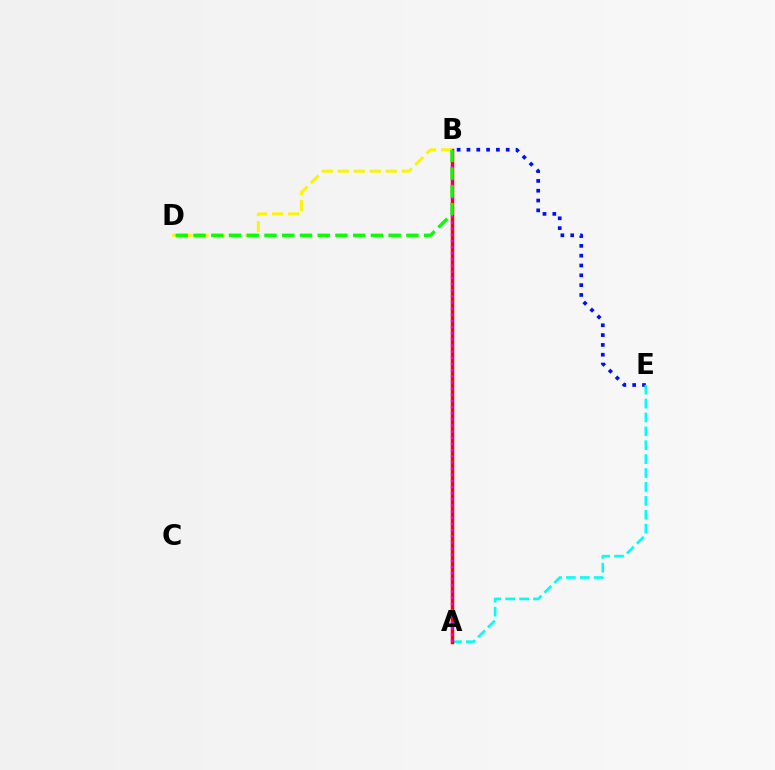{('B', 'E'): [{'color': '#0010ff', 'line_style': 'dotted', 'thickness': 2.67}], ('A', 'E'): [{'color': '#00fff6', 'line_style': 'dashed', 'thickness': 1.89}], ('A', 'B'): [{'color': '#ff0000', 'line_style': 'solid', 'thickness': 2.49}, {'color': '#ee00ff', 'line_style': 'dotted', 'thickness': 1.67}], ('B', 'D'): [{'color': '#fcf500', 'line_style': 'dashed', 'thickness': 2.17}, {'color': '#08ff00', 'line_style': 'dashed', 'thickness': 2.41}]}